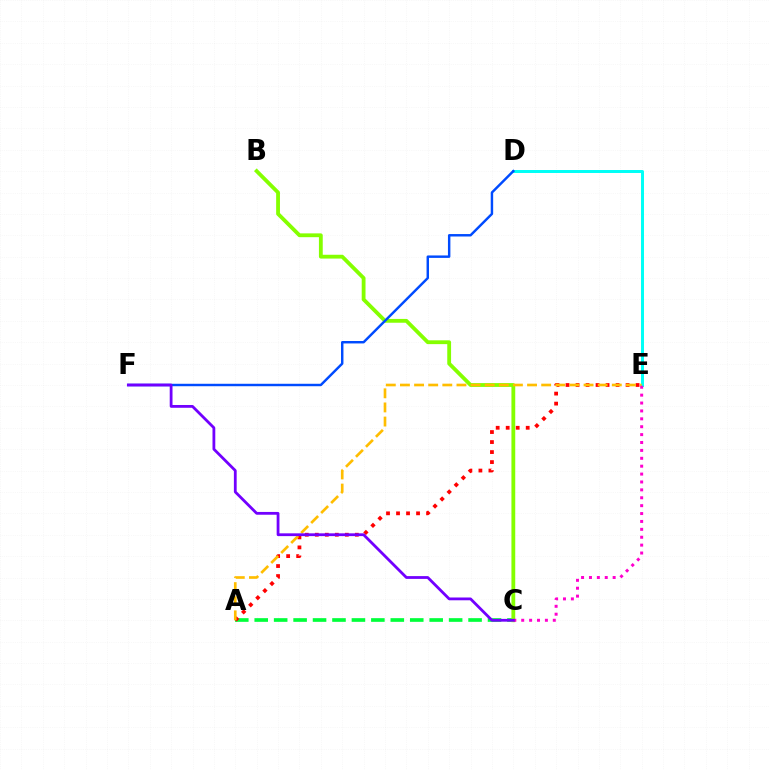{('A', 'C'): [{'color': '#00ff39', 'line_style': 'dashed', 'thickness': 2.64}], ('B', 'C'): [{'color': '#84ff00', 'line_style': 'solid', 'thickness': 2.74}], ('D', 'E'): [{'color': '#00fff6', 'line_style': 'solid', 'thickness': 2.15}], ('A', 'E'): [{'color': '#ff0000', 'line_style': 'dotted', 'thickness': 2.72}, {'color': '#ffbd00', 'line_style': 'dashed', 'thickness': 1.92}], ('D', 'F'): [{'color': '#004bff', 'line_style': 'solid', 'thickness': 1.76}], ('C', 'E'): [{'color': '#ff00cf', 'line_style': 'dotted', 'thickness': 2.14}], ('C', 'F'): [{'color': '#7200ff', 'line_style': 'solid', 'thickness': 2.01}]}